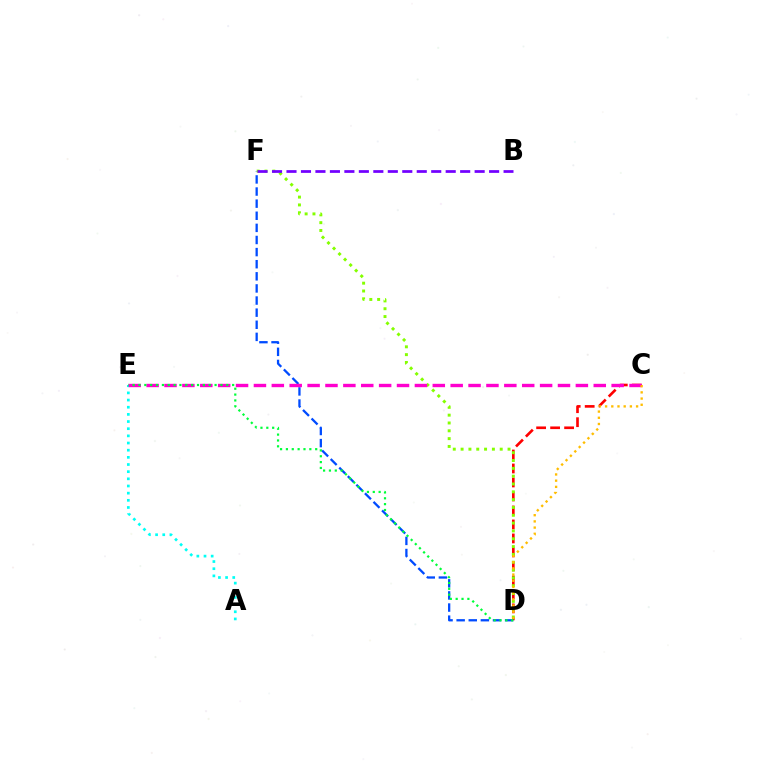{('A', 'E'): [{'color': '#00fff6', 'line_style': 'dotted', 'thickness': 1.95}], ('C', 'D'): [{'color': '#ff0000', 'line_style': 'dashed', 'thickness': 1.9}, {'color': '#ffbd00', 'line_style': 'dotted', 'thickness': 1.68}], ('D', 'F'): [{'color': '#004bff', 'line_style': 'dashed', 'thickness': 1.65}, {'color': '#84ff00', 'line_style': 'dotted', 'thickness': 2.13}], ('C', 'E'): [{'color': '#ff00cf', 'line_style': 'dashed', 'thickness': 2.43}], ('D', 'E'): [{'color': '#00ff39', 'line_style': 'dotted', 'thickness': 1.59}], ('B', 'F'): [{'color': '#7200ff', 'line_style': 'dashed', 'thickness': 1.97}]}